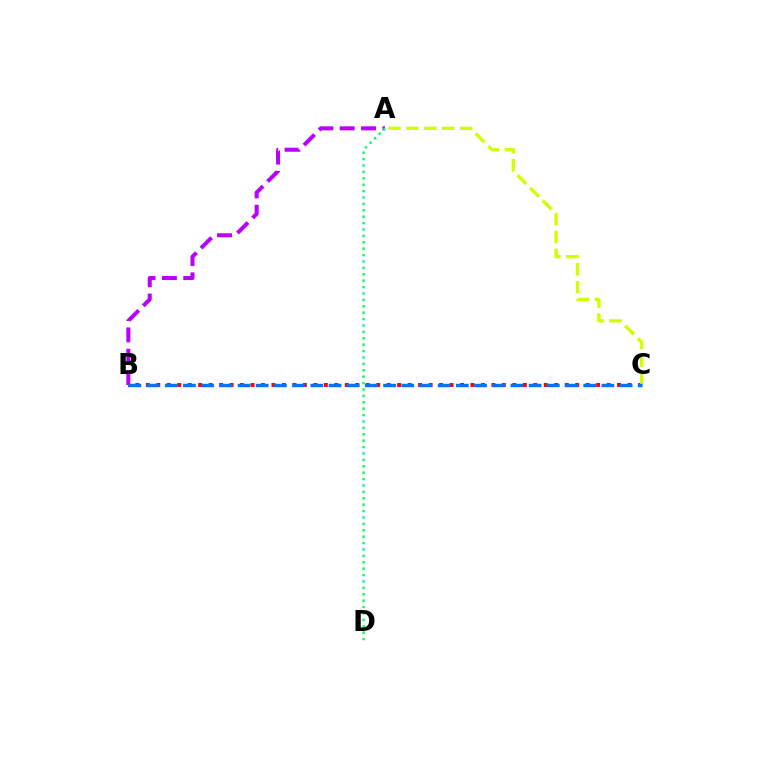{('A', 'B'): [{'color': '#b900ff', 'line_style': 'dashed', 'thickness': 2.9}], ('B', 'C'): [{'color': '#ff0000', 'line_style': 'dotted', 'thickness': 2.85}, {'color': '#0074ff', 'line_style': 'dashed', 'thickness': 2.47}], ('A', 'C'): [{'color': '#d1ff00', 'line_style': 'dashed', 'thickness': 2.43}], ('A', 'D'): [{'color': '#00ff5c', 'line_style': 'dotted', 'thickness': 1.74}]}